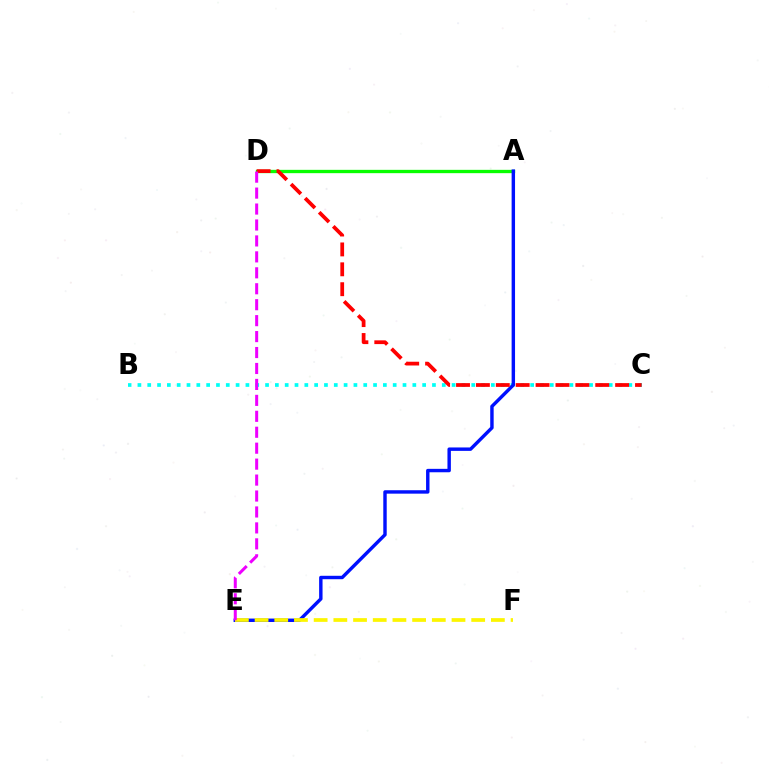{('A', 'D'): [{'color': '#08ff00', 'line_style': 'solid', 'thickness': 2.39}], ('B', 'C'): [{'color': '#00fff6', 'line_style': 'dotted', 'thickness': 2.67}], ('A', 'E'): [{'color': '#0010ff', 'line_style': 'solid', 'thickness': 2.46}], ('C', 'D'): [{'color': '#ff0000', 'line_style': 'dashed', 'thickness': 2.7}], ('E', 'F'): [{'color': '#fcf500', 'line_style': 'dashed', 'thickness': 2.68}], ('D', 'E'): [{'color': '#ee00ff', 'line_style': 'dashed', 'thickness': 2.17}]}